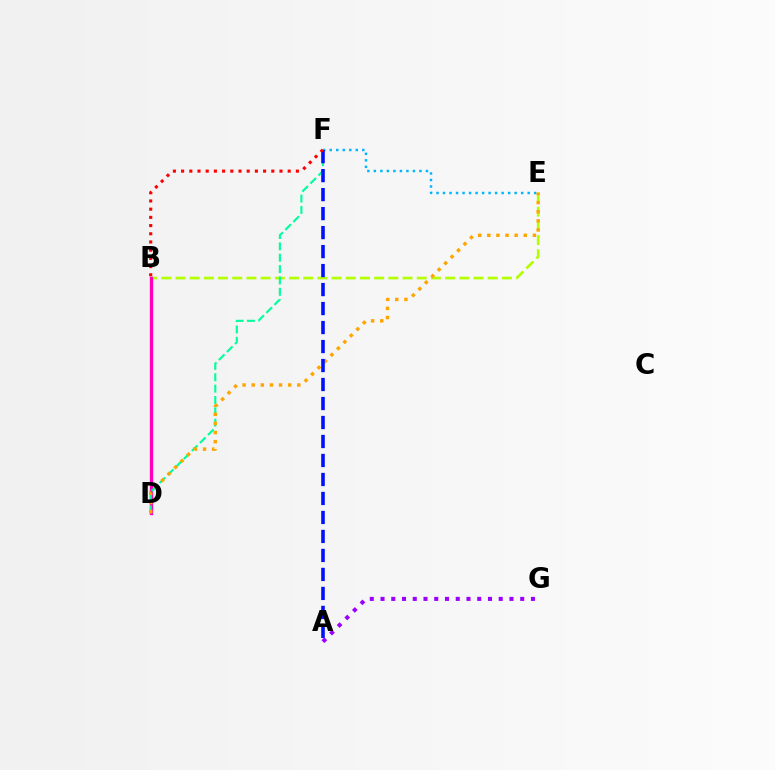{('E', 'F'): [{'color': '#00b5ff', 'line_style': 'dotted', 'thickness': 1.77}], ('B', 'D'): [{'color': '#08ff00', 'line_style': 'dashed', 'thickness': 1.98}, {'color': '#ff00bd', 'line_style': 'solid', 'thickness': 2.4}], ('B', 'E'): [{'color': '#b3ff00', 'line_style': 'dashed', 'thickness': 1.93}], ('D', 'F'): [{'color': '#00ff9d', 'line_style': 'dashed', 'thickness': 1.54}], ('D', 'E'): [{'color': '#ffa500', 'line_style': 'dotted', 'thickness': 2.48}], ('A', 'F'): [{'color': '#0010ff', 'line_style': 'dashed', 'thickness': 2.58}], ('A', 'G'): [{'color': '#9b00ff', 'line_style': 'dotted', 'thickness': 2.92}], ('B', 'F'): [{'color': '#ff0000', 'line_style': 'dotted', 'thickness': 2.23}]}